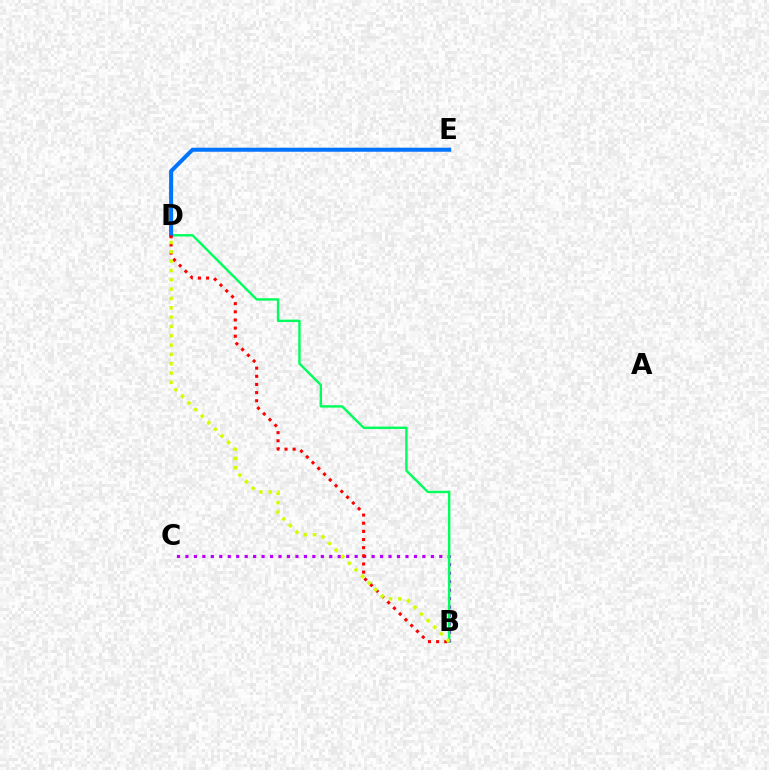{('B', 'C'): [{'color': '#b900ff', 'line_style': 'dotted', 'thickness': 2.3}], ('B', 'D'): [{'color': '#00ff5c', 'line_style': 'solid', 'thickness': 1.73}, {'color': '#ff0000', 'line_style': 'dotted', 'thickness': 2.21}, {'color': '#d1ff00', 'line_style': 'dotted', 'thickness': 2.53}], ('D', 'E'): [{'color': '#0074ff', 'line_style': 'solid', 'thickness': 2.9}]}